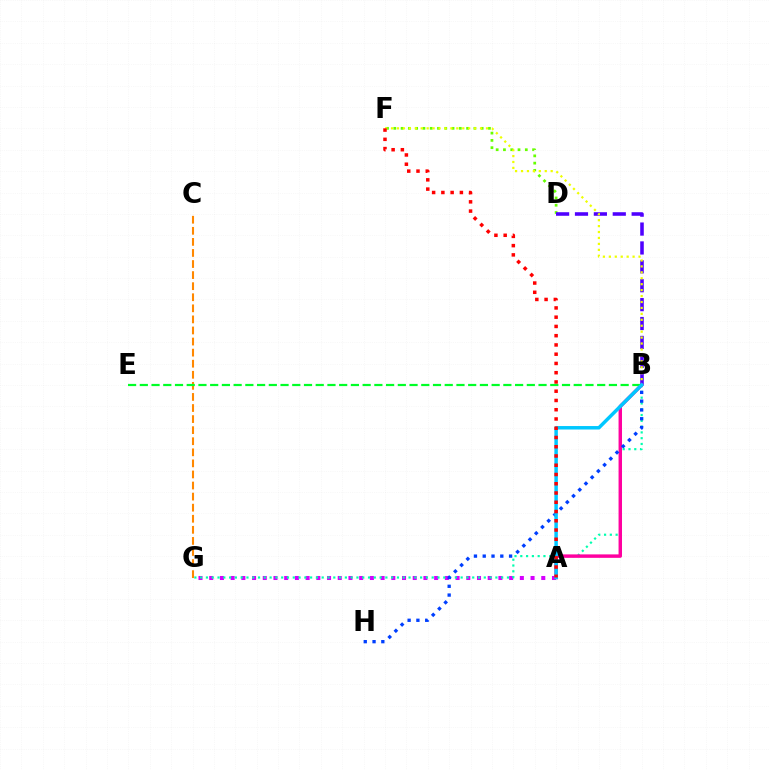{('A', 'G'): [{'color': '#d600ff', 'line_style': 'dotted', 'thickness': 2.91}], ('D', 'F'): [{'color': '#66ff00', 'line_style': 'dotted', 'thickness': 1.98}], ('B', 'G'): [{'color': '#00ffaf', 'line_style': 'dotted', 'thickness': 1.57}], ('C', 'G'): [{'color': '#ff8800', 'line_style': 'dashed', 'thickness': 1.5}], ('B', 'D'): [{'color': '#4f00ff', 'line_style': 'dashed', 'thickness': 2.57}], ('A', 'B'): [{'color': '#ff00a0', 'line_style': 'solid', 'thickness': 2.48}, {'color': '#00c7ff', 'line_style': 'solid', 'thickness': 2.5}], ('B', 'E'): [{'color': '#00ff27', 'line_style': 'dashed', 'thickness': 1.59}], ('B', 'H'): [{'color': '#003fff', 'line_style': 'dotted', 'thickness': 2.39}], ('B', 'F'): [{'color': '#eeff00', 'line_style': 'dotted', 'thickness': 1.61}], ('A', 'F'): [{'color': '#ff0000', 'line_style': 'dotted', 'thickness': 2.51}]}